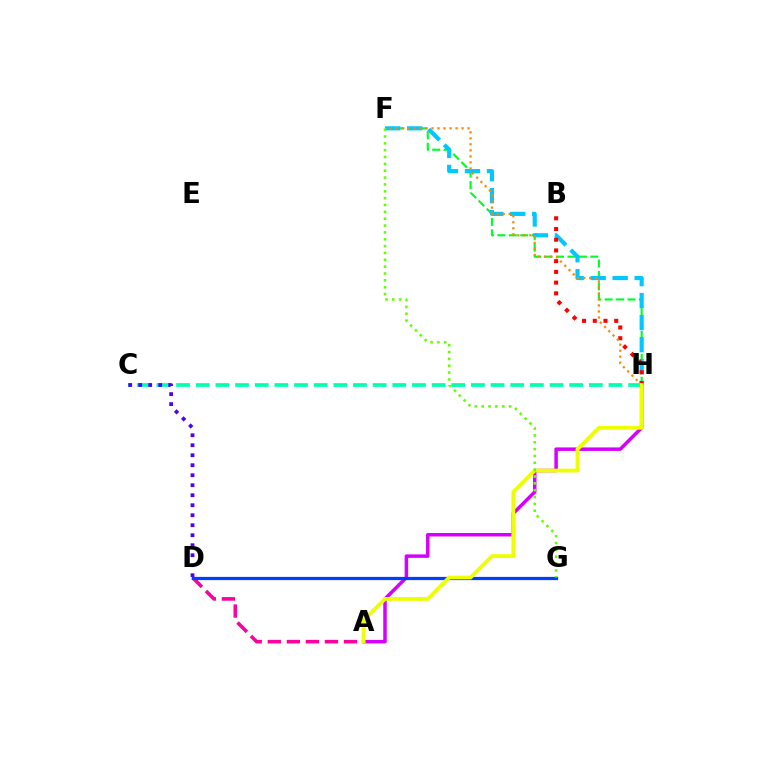{('F', 'H'): [{'color': '#00ff27', 'line_style': 'dashed', 'thickness': 1.55}, {'color': '#00c7ff', 'line_style': 'dashed', 'thickness': 2.99}, {'color': '#ff8800', 'line_style': 'dotted', 'thickness': 1.63}], ('A', 'D'): [{'color': '#ff00a0', 'line_style': 'dashed', 'thickness': 2.59}], ('A', 'H'): [{'color': '#d600ff', 'line_style': 'solid', 'thickness': 2.53}, {'color': '#eeff00', 'line_style': 'solid', 'thickness': 2.74}], ('B', 'H'): [{'color': '#ff0000', 'line_style': 'dotted', 'thickness': 2.91}], ('D', 'G'): [{'color': '#003fff', 'line_style': 'solid', 'thickness': 2.32}], ('C', 'H'): [{'color': '#00ffaf', 'line_style': 'dashed', 'thickness': 2.67}], ('F', 'G'): [{'color': '#66ff00', 'line_style': 'dotted', 'thickness': 1.86}], ('C', 'D'): [{'color': '#4f00ff', 'line_style': 'dotted', 'thickness': 2.72}]}